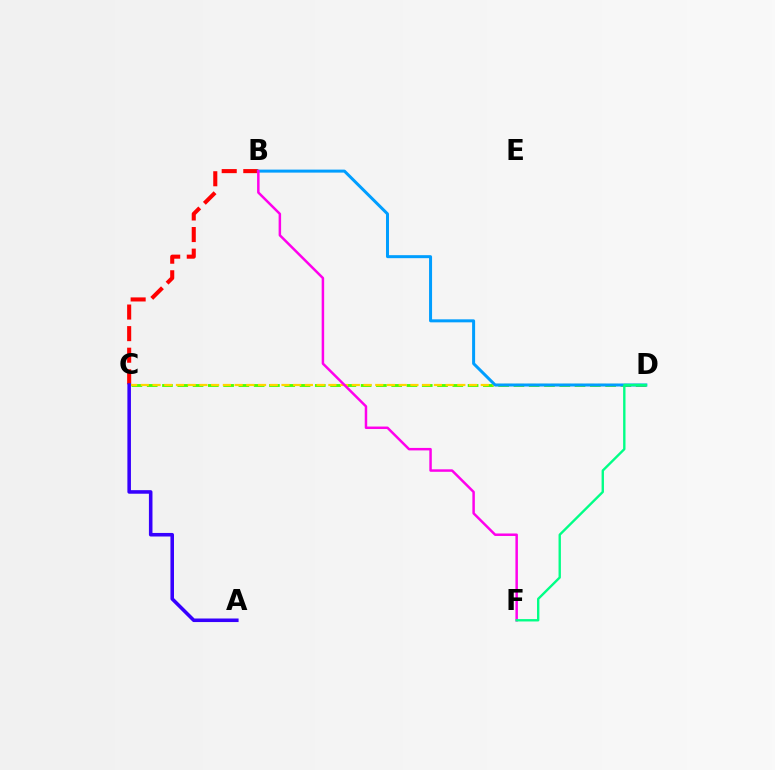{('C', 'D'): [{'color': '#4fff00', 'line_style': 'dashed', 'thickness': 2.08}, {'color': '#ffd500', 'line_style': 'dashed', 'thickness': 1.59}], ('B', 'C'): [{'color': '#ff0000', 'line_style': 'dashed', 'thickness': 2.93}], ('B', 'D'): [{'color': '#009eff', 'line_style': 'solid', 'thickness': 2.16}], ('A', 'C'): [{'color': '#3700ff', 'line_style': 'solid', 'thickness': 2.56}], ('B', 'F'): [{'color': '#ff00ed', 'line_style': 'solid', 'thickness': 1.79}], ('D', 'F'): [{'color': '#00ff86', 'line_style': 'solid', 'thickness': 1.71}]}